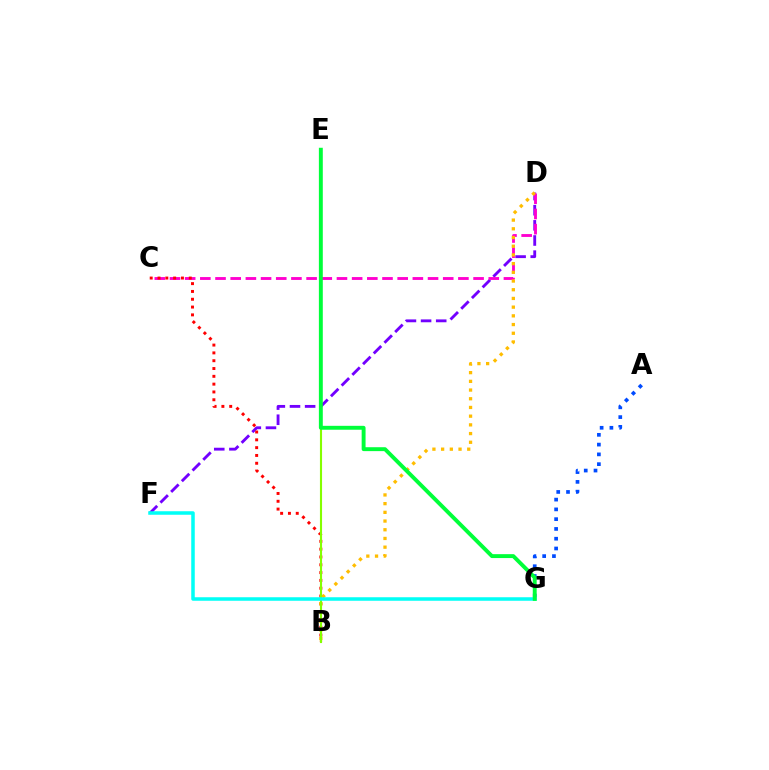{('D', 'F'): [{'color': '#7200ff', 'line_style': 'dashed', 'thickness': 2.06}], ('A', 'G'): [{'color': '#004bff', 'line_style': 'dotted', 'thickness': 2.66}], ('C', 'D'): [{'color': '#ff00cf', 'line_style': 'dashed', 'thickness': 2.06}], ('B', 'C'): [{'color': '#ff0000', 'line_style': 'dotted', 'thickness': 2.12}], ('B', 'D'): [{'color': '#ffbd00', 'line_style': 'dotted', 'thickness': 2.36}], ('B', 'E'): [{'color': '#84ff00', 'line_style': 'solid', 'thickness': 1.53}], ('F', 'G'): [{'color': '#00fff6', 'line_style': 'solid', 'thickness': 2.53}], ('E', 'G'): [{'color': '#00ff39', 'line_style': 'solid', 'thickness': 2.81}]}